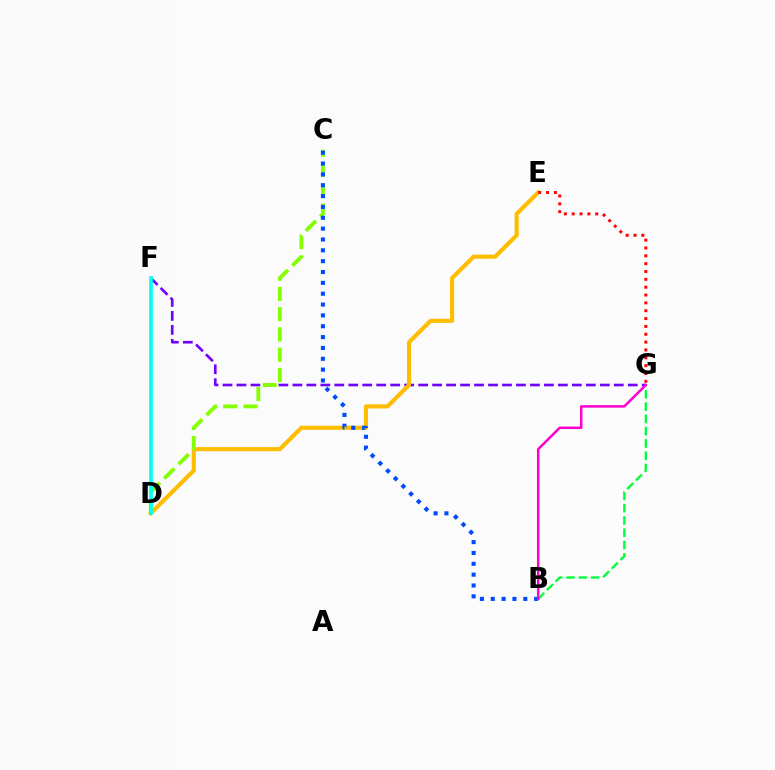{('F', 'G'): [{'color': '#7200ff', 'line_style': 'dashed', 'thickness': 1.9}], ('D', 'E'): [{'color': '#ffbd00', 'line_style': 'solid', 'thickness': 2.97}], ('C', 'D'): [{'color': '#84ff00', 'line_style': 'dashed', 'thickness': 2.75}], ('D', 'F'): [{'color': '#00fff6', 'line_style': 'solid', 'thickness': 2.62}], ('B', 'G'): [{'color': '#00ff39', 'line_style': 'dashed', 'thickness': 1.67}, {'color': '#ff00cf', 'line_style': 'solid', 'thickness': 1.79}], ('B', 'C'): [{'color': '#004bff', 'line_style': 'dotted', 'thickness': 2.95}], ('E', 'G'): [{'color': '#ff0000', 'line_style': 'dotted', 'thickness': 2.13}]}